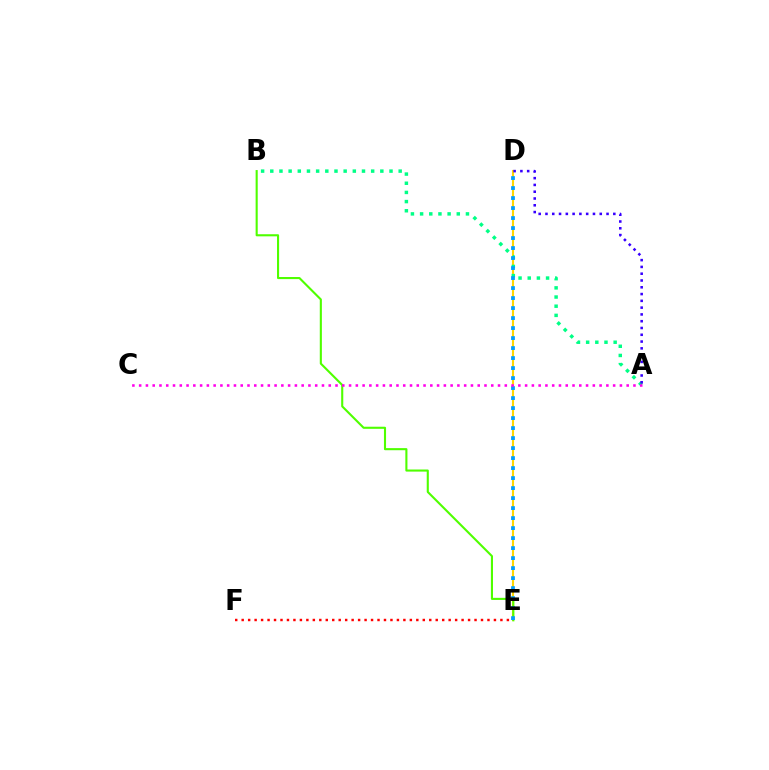{('D', 'E'): [{'color': '#ffd500', 'line_style': 'solid', 'thickness': 1.53}, {'color': '#009eff', 'line_style': 'dotted', 'thickness': 2.72}], ('B', 'E'): [{'color': '#4fff00', 'line_style': 'solid', 'thickness': 1.51}], ('A', 'B'): [{'color': '#00ff86', 'line_style': 'dotted', 'thickness': 2.49}], ('E', 'F'): [{'color': '#ff0000', 'line_style': 'dotted', 'thickness': 1.76}], ('A', 'D'): [{'color': '#3700ff', 'line_style': 'dotted', 'thickness': 1.84}], ('A', 'C'): [{'color': '#ff00ed', 'line_style': 'dotted', 'thickness': 1.84}]}